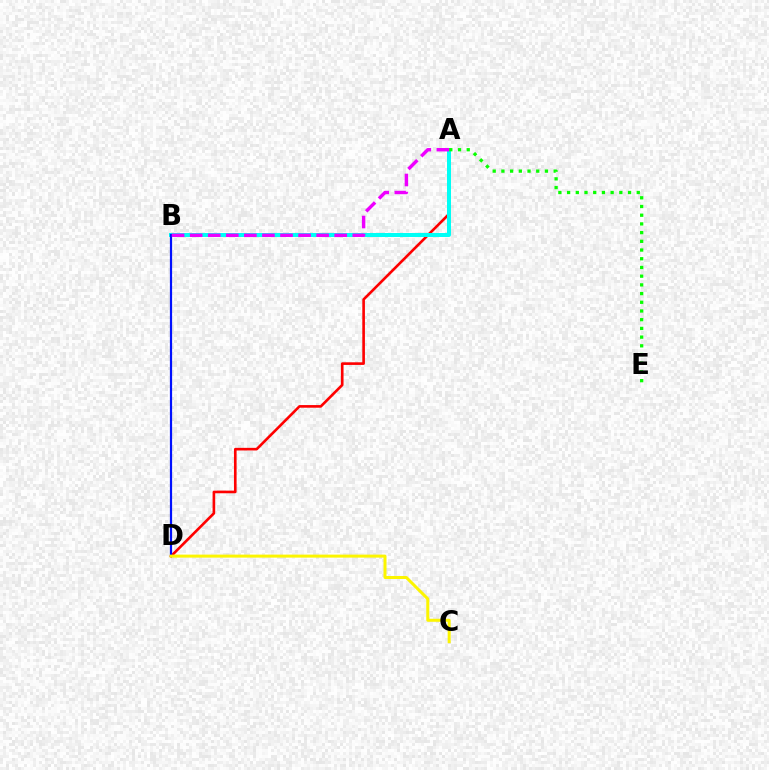{('A', 'D'): [{'color': '#ff0000', 'line_style': 'solid', 'thickness': 1.9}], ('A', 'B'): [{'color': '#00fff6', 'line_style': 'solid', 'thickness': 2.87}, {'color': '#ee00ff', 'line_style': 'dashed', 'thickness': 2.45}], ('B', 'D'): [{'color': '#0010ff', 'line_style': 'solid', 'thickness': 1.59}], ('C', 'D'): [{'color': '#fcf500', 'line_style': 'solid', 'thickness': 2.16}], ('A', 'E'): [{'color': '#08ff00', 'line_style': 'dotted', 'thickness': 2.37}]}